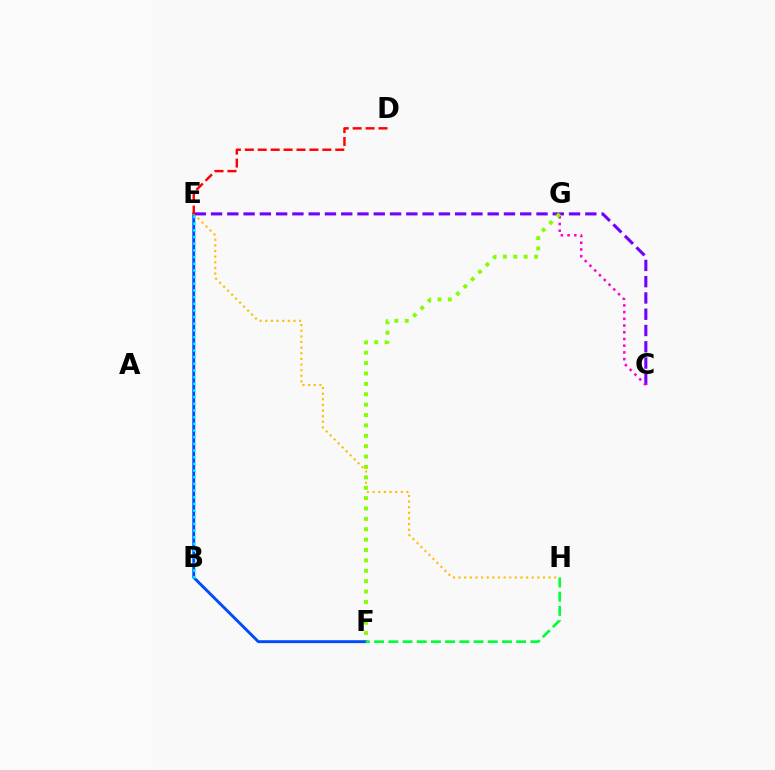{('E', 'F'): [{'color': '#004bff', 'line_style': 'solid', 'thickness': 2.1}], ('E', 'H'): [{'color': '#ffbd00', 'line_style': 'dotted', 'thickness': 1.53}], ('C', 'E'): [{'color': '#7200ff', 'line_style': 'dashed', 'thickness': 2.21}], ('C', 'G'): [{'color': '#ff00cf', 'line_style': 'dotted', 'thickness': 1.82}], ('F', 'H'): [{'color': '#00ff39', 'line_style': 'dashed', 'thickness': 1.93}], ('B', 'E'): [{'color': '#00fff6', 'line_style': 'dotted', 'thickness': 1.81}], ('D', 'E'): [{'color': '#ff0000', 'line_style': 'dashed', 'thickness': 1.76}], ('F', 'G'): [{'color': '#84ff00', 'line_style': 'dotted', 'thickness': 2.82}]}